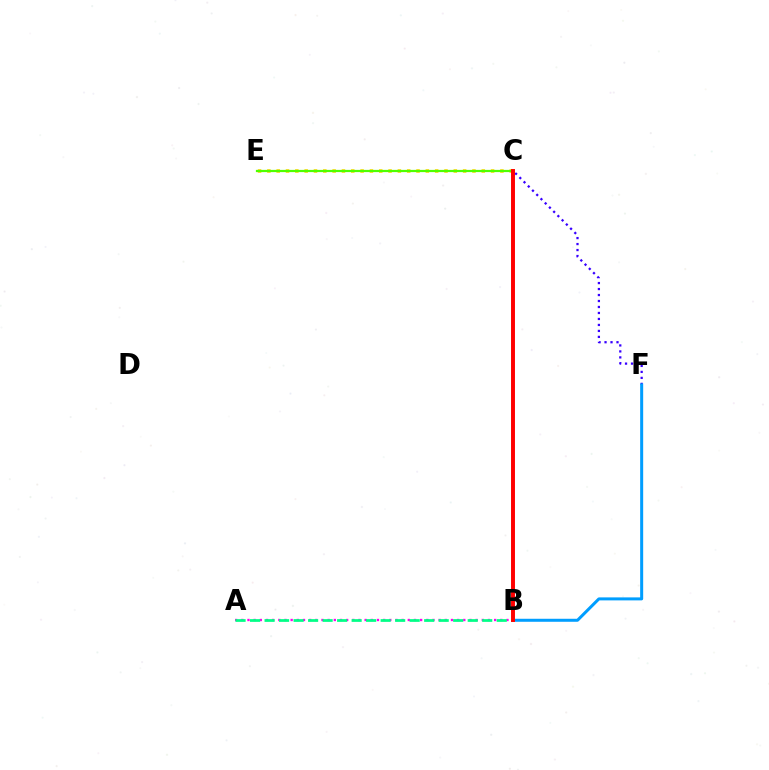{('C', 'F'): [{'color': '#3700ff', 'line_style': 'dotted', 'thickness': 1.63}], ('B', 'F'): [{'color': '#009eff', 'line_style': 'solid', 'thickness': 2.17}], ('A', 'B'): [{'color': '#ff00ed', 'line_style': 'dotted', 'thickness': 1.68}, {'color': '#00ff86', 'line_style': 'dashed', 'thickness': 1.97}], ('C', 'E'): [{'color': '#ffd500', 'line_style': 'dotted', 'thickness': 2.53}, {'color': '#4fff00', 'line_style': 'solid', 'thickness': 1.6}], ('B', 'C'): [{'color': '#ff0000', 'line_style': 'solid', 'thickness': 2.84}]}